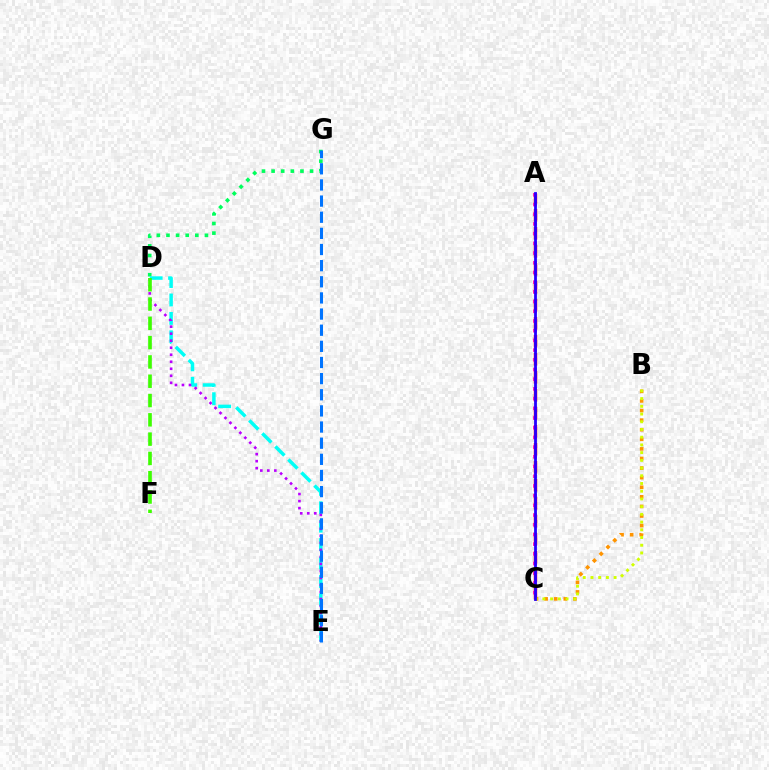{('D', 'G'): [{'color': '#00ff5c', 'line_style': 'dotted', 'thickness': 2.61}], ('B', 'C'): [{'color': '#ff9400', 'line_style': 'dotted', 'thickness': 2.6}, {'color': '#d1ff00', 'line_style': 'dotted', 'thickness': 2.1}], ('D', 'E'): [{'color': '#00fff6', 'line_style': 'dashed', 'thickness': 2.5}, {'color': '#b900ff', 'line_style': 'dotted', 'thickness': 1.91}], ('A', 'C'): [{'color': '#ff0000', 'line_style': 'dashed', 'thickness': 2.44}, {'color': '#ff00ac', 'line_style': 'dotted', 'thickness': 2.64}, {'color': '#2500ff', 'line_style': 'solid', 'thickness': 2.02}], ('D', 'F'): [{'color': '#3dff00', 'line_style': 'dashed', 'thickness': 2.62}], ('E', 'G'): [{'color': '#0074ff', 'line_style': 'dashed', 'thickness': 2.19}]}